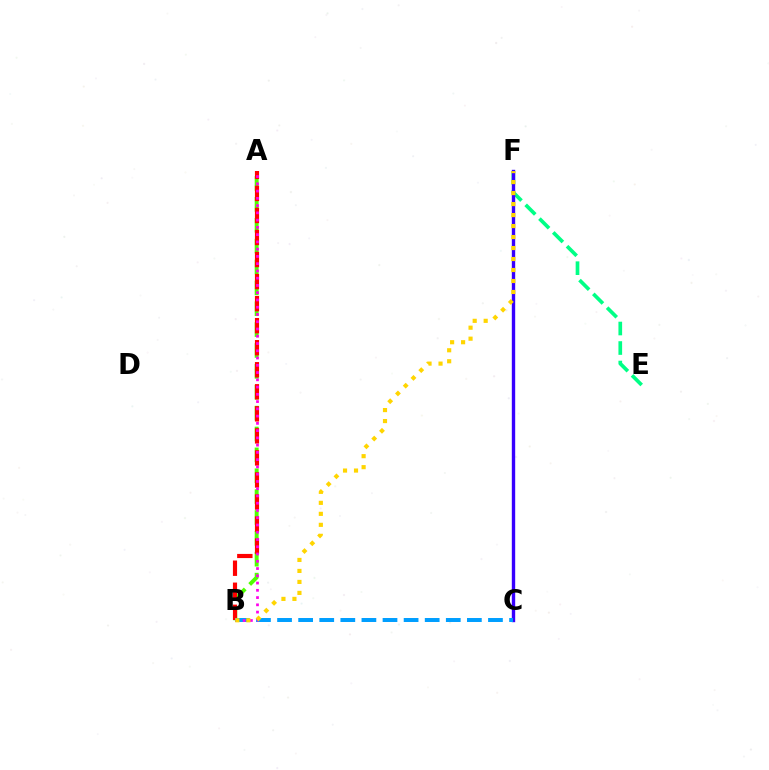{('A', 'B'): [{'color': '#4fff00', 'line_style': 'dashed', 'thickness': 2.84}, {'color': '#ff0000', 'line_style': 'dashed', 'thickness': 2.99}, {'color': '#ff00ed', 'line_style': 'dotted', 'thickness': 1.97}], ('E', 'F'): [{'color': '#00ff86', 'line_style': 'dashed', 'thickness': 2.65}], ('C', 'F'): [{'color': '#3700ff', 'line_style': 'solid', 'thickness': 2.43}], ('B', 'C'): [{'color': '#009eff', 'line_style': 'dashed', 'thickness': 2.87}], ('B', 'F'): [{'color': '#ffd500', 'line_style': 'dotted', 'thickness': 2.99}]}